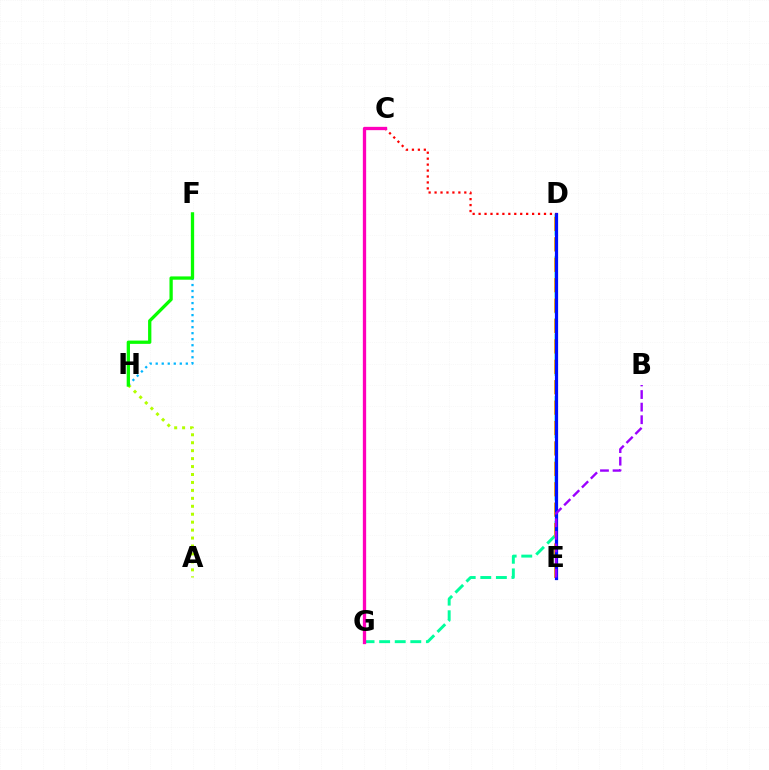{('D', 'G'): [{'color': '#00ff9d', 'line_style': 'dashed', 'thickness': 2.12}], ('D', 'E'): [{'color': '#ffa500', 'line_style': 'dashed', 'thickness': 2.77}, {'color': '#0010ff', 'line_style': 'solid', 'thickness': 2.32}], ('A', 'H'): [{'color': '#b3ff00', 'line_style': 'dotted', 'thickness': 2.16}], ('C', 'D'): [{'color': '#ff0000', 'line_style': 'dotted', 'thickness': 1.62}], ('B', 'E'): [{'color': '#9b00ff', 'line_style': 'dashed', 'thickness': 1.71}], ('F', 'H'): [{'color': '#00b5ff', 'line_style': 'dotted', 'thickness': 1.64}, {'color': '#08ff00', 'line_style': 'solid', 'thickness': 2.37}], ('C', 'G'): [{'color': '#ff00bd', 'line_style': 'solid', 'thickness': 2.38}]}